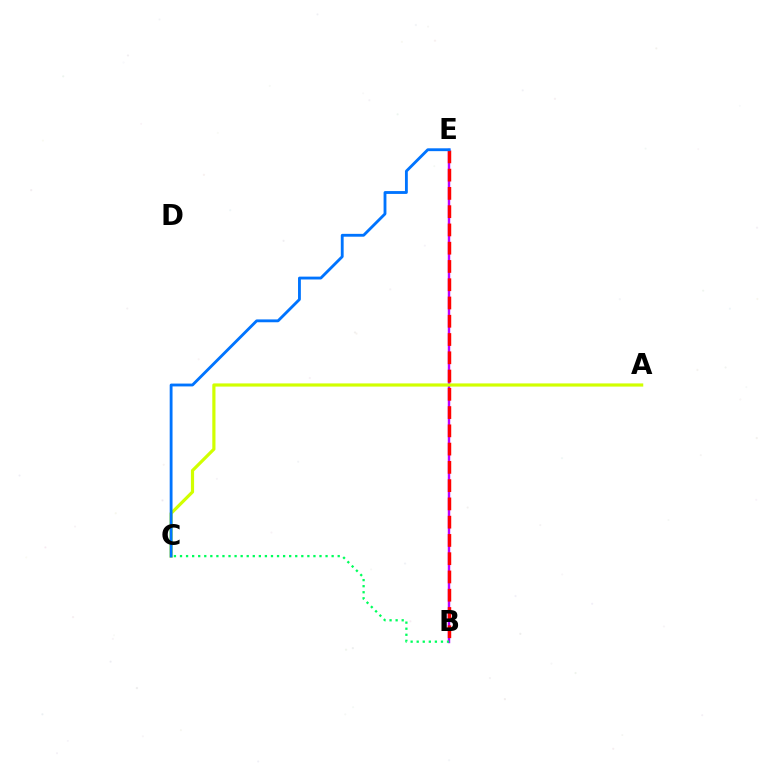{('B', 'E'): [{'color': '#b900ff', 'line_style': 'solid', 'thickness': 1.75}, {'color': '#ff0000', 'line_style': 'dashed', 'thickness': 2.48}], ('A', 'C'): [{'color': '#d1ff00', 'line_style': 'solid', 'thickness': 2.29}], ('B', 'C'): [{'color': '#00ff5c', 'line_style': 'dotted', 'thickness': 1.65}], ('C', 'E'): [{'color': '#0074ff', 'line_style': 'solid', 'thickness': 2.05}]}